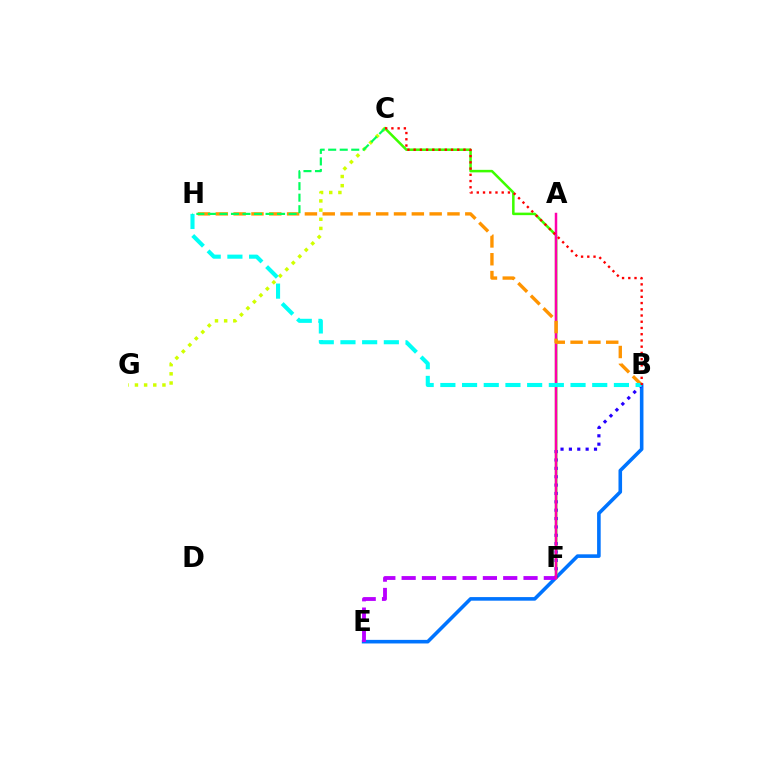{('B', 'E'): [{'color': '#0074ff', 'line_style': 'solid', 'thickness': 2.58}], ('C', 'F'): [{'color': '#3dff00', 'line_style': 'solid', 'thickness': 1.82}], ('B', 'F'): [{'color': '#2500ff', 'line_style': 'dotted', 'thickness': 2.27}], ('E', 'F'): [{'color': '#b900ff', 'line_style': 'dashed', 'thickness': 2.76}], ('A', 'F'): [{'color': '#ff00ac', 'line_style': 'solid', 'thickness': 1.79}], ('C', 'G'): [{'color': '#d1ff00', 'line_style': 'dotted', 'thickness': 2.49}], ('B', 'H'): [{'color': '#ff9400', 'line_style': 'dashed', 'thickness': 2.42}, {'color': '#00fff6', 'line_style': 'dashed', 'thickness': 2.95}], ('C', 'H'): [{'color': '#00ff5c', 'line_style': 'dashed', 'thickness': 1.57}], ('B', 'C'): [{'color': '#ff0000', 'line_style': 'dotted', 'thickness': 1.69}]}